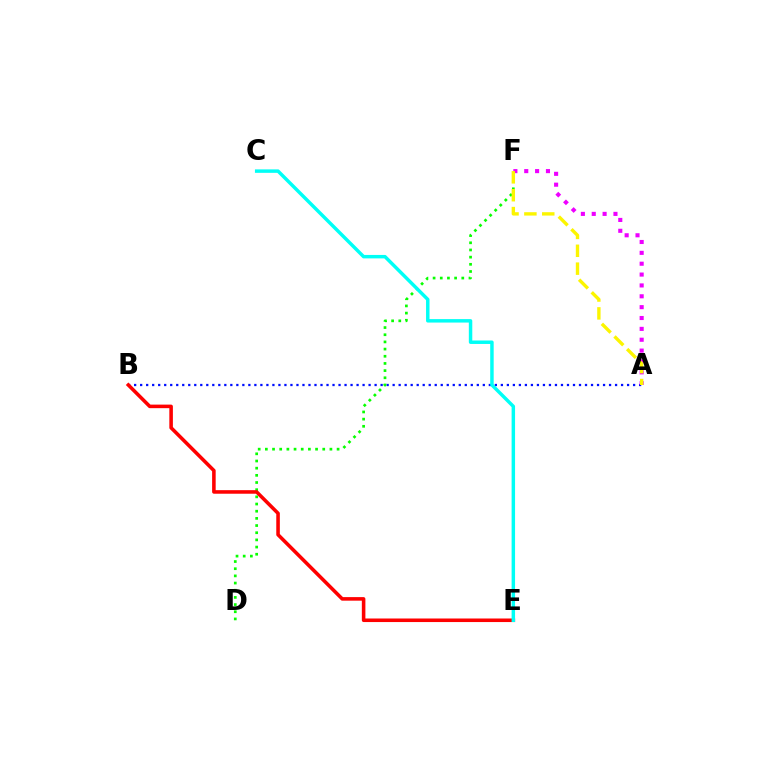{('A', 'B'): [{'color': '#0010ff', 'line_style': 'dotted', 'thickness': 1.63}], ('A', 'F'): [{'color': '#ee00ff', 'line_style': 'dotted', 'thickness': 2.95}, {'color': '#fcf500', 'line_style': 'dashed', 'thickness': 2.43}], ('D', 'F'): [{'color': '#08ff00', 'line_style': 'dotted', 'thickness': 1.95}], ('B', 'E'): [{'color': '#ff0000', 'line_style': 'solid', 'thickness': 2.56}], ('C', 'E'): [{'color': '#00fff6', 'line_style': 'solid', 'thickness': 2.49}]}